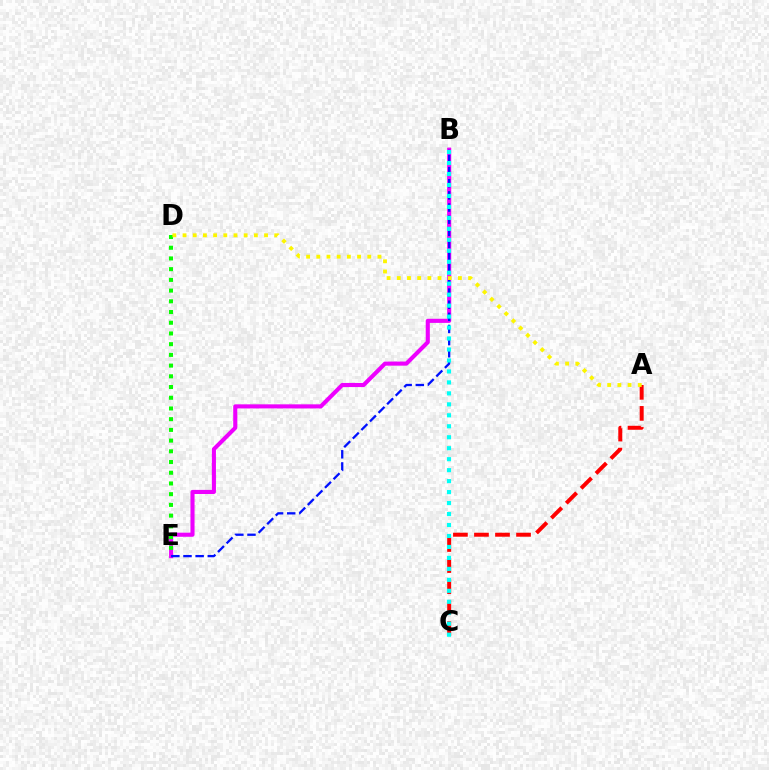{('B', 'E'): [{'color': '#ee00ff', 'line_style': 'solid', 'thickness': 2.95}, {'color': '#0010ff', 'line_style': 'dashed', 'thickness': 1.65}], ('A', 'C'): [{'color': '#ff0000', 'line_style': 'dashed', 'thickness': 2.86}], ('D', 'E'): [{'color': '#08ff00', 'line_style': 'dotted', 'thickness': 2.91}], ('B', 'C'): [{'color': '#00fff6', 'line_style': 'dotted', 'thickness': 2.98}], ('A', 'D'): [{'color': '#fcf500', 'line_style': 'dotted', 'thickness': 2.77}]}